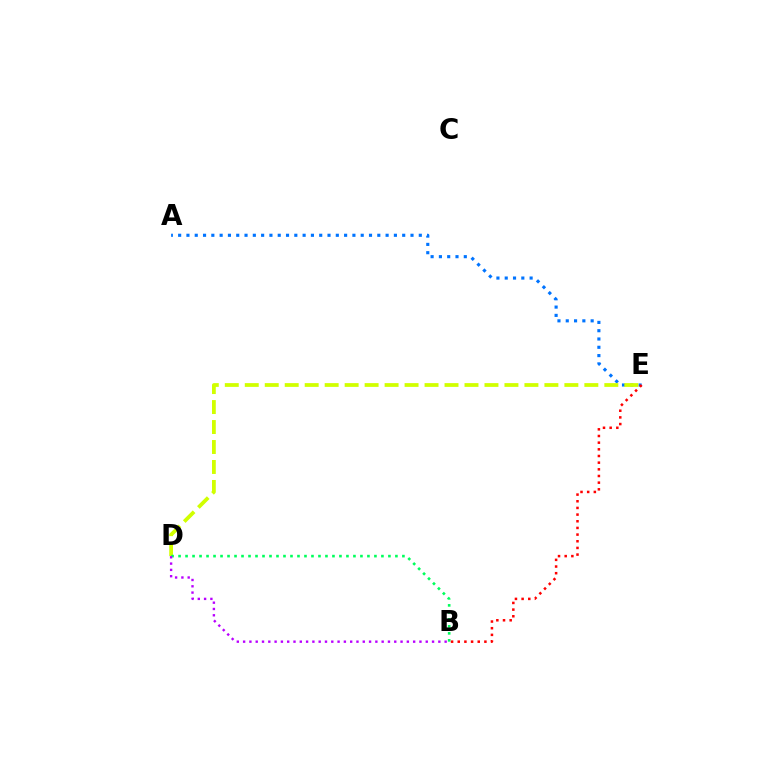{('A', 'E'): [{'color': '#0074ff', 'line_style': 'dotted', 'thickness': 2.25}], ('D', 'E'): [{'color': '#d1ff00', 'line_style': 'dashed', 'thickness': 2.71}], ('B', 'D'): [{'color': '#00ff5c', 'line_style': 'dotted', 'thickness': 1.9}, {'color': '#b900ff', 'line_style': 'dotted', 'thickness': 1.71}], ('B', 'E'): [{'color': '#ff0000', 'line_style': 'dotted', 'thickness': 1.81}]}